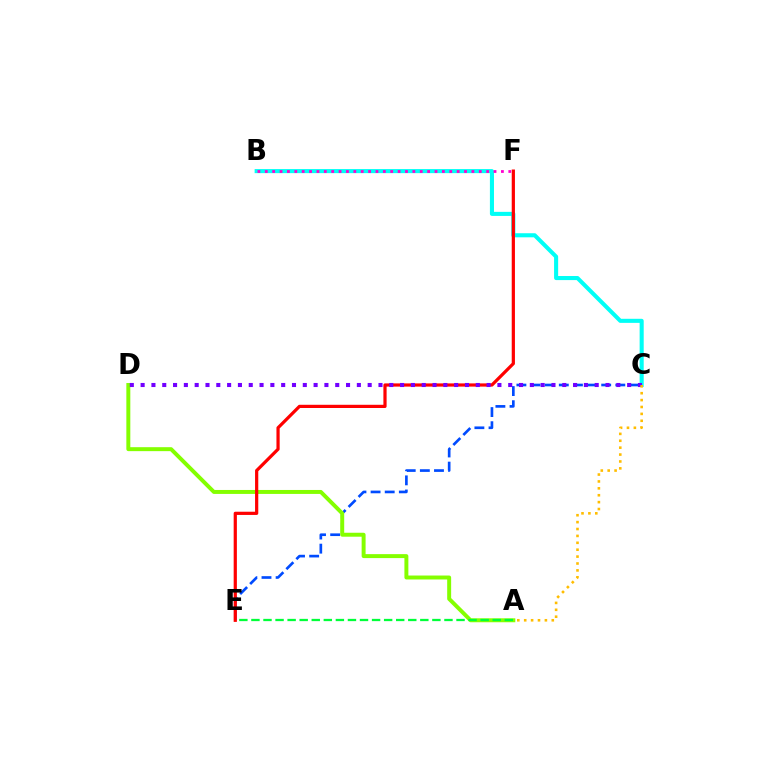{('B', 'C'): [{'color': '#00fff6', 'line_style': 'solid', 'thickness': 2.93}], ('C', 'E'): [{'color': '#004bff', 'line_style': 'dashed', 'thickness': 1.92}], ('A', 'D'): [{'color': '#84ff00', 'line_style': 'solid', 'thickness': 2.85}], ('A', 'E'): [{'color': '#00ff39', 'line_style': 'dashed', 'thickness': 1.64}], ('E', 'F'): [{'color': '#ff0000', 'line_style': 'solid', 'thickness': 2.31}], ('B', 'F'): [{'color': '#ff00cf', 'line_style': 'dotted', 'thickness': 2.0}], ('C', 'D'): [{'color': '#7200ff', 'line_style': 'dotted', 'thickness': 2.94}], ('A', 'C'): [{'color': '#ffbd00', 'line_style': 'dotted', 'thickness': 1.87}]}